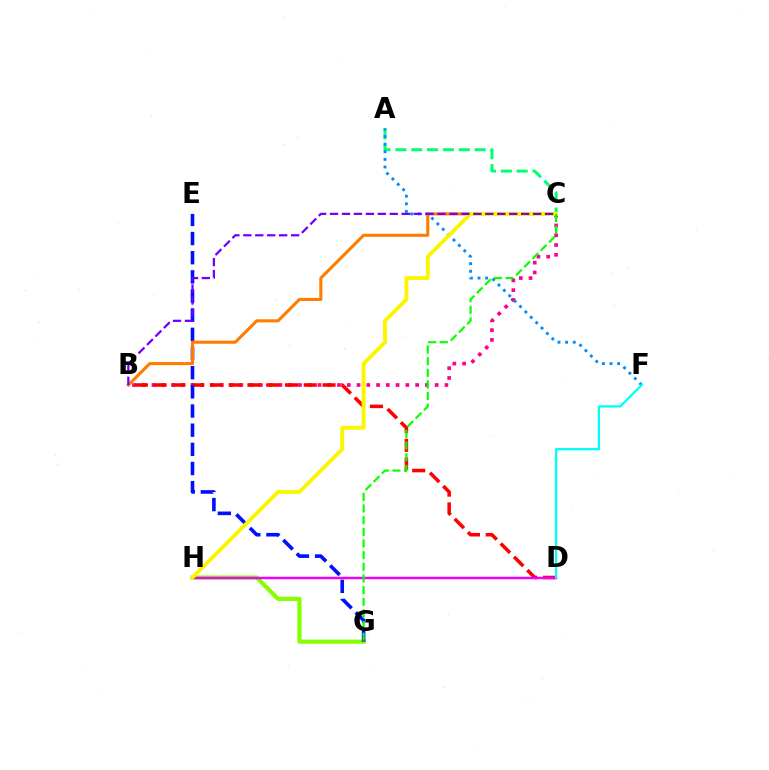{('B', 'C'): [{'color': '#ff0094', 'line_style': 'dotted', 'thickness': 2.65}, {'color': '#ff7c00', 'line_style': 'solid', 'thickness': 2.21}, {'color': '#7200ff', 'line_style': 'dashed', 'thickness': 1.62}], ('B', 'D'): [{'color': '#ff0000', 'line_style': 'dashed', 'thickness': 2.55}], ('G', 'H'): [{'color': '#84ff00', 'line_style': 'solid', 'thickness': 2.99}], ('E', 'G'): [{'color': '#0010ff', 'line_style': 'dashed', 'thickness': 2.6}], ('A', 'C'): [{'color': '#00ff74', 'line_style': 'dashed', 'thickness': 2.15}], ('A', 'F'): [{'color': '#008cff', 'line_style': 'dotted', 'thickness': 2.07}], ('D', 'H'): [{'color': '#ee00ff', 'line_style': 'solid', 'thickness': 1.77}], ('C', 'H'): [{'color': '#fcf500', 'line_style': 'solid', 'thickness': 2.8}], ('C', 'G'): [{'color': '#08ff00', 'line_style': 'dashed', 'thickness': 1.58}], ('D', 'F'): [{'color': '#00fff6', 'line_style': 'solid', 'thickness': 1.64}]}